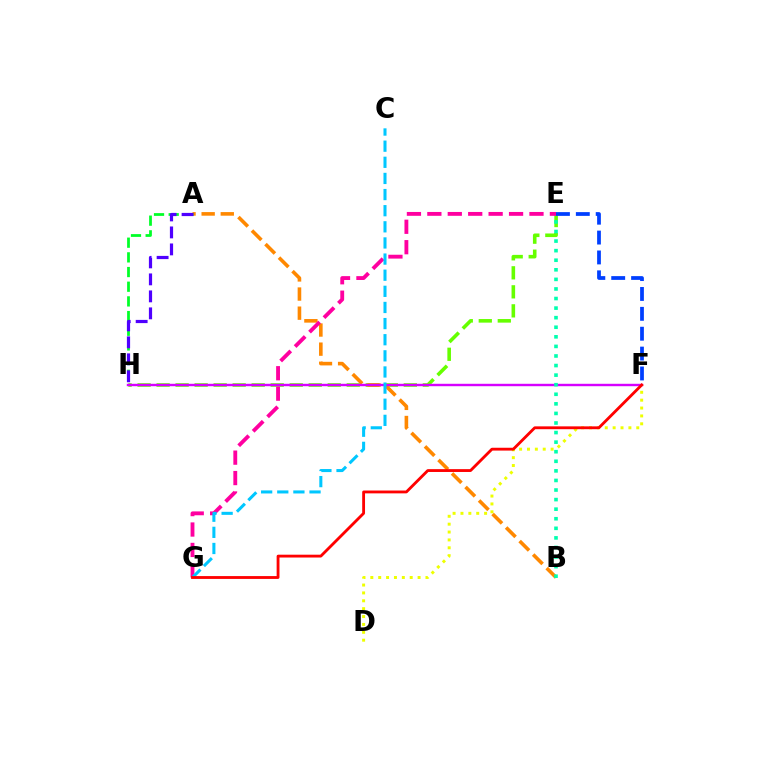{('E', 'H'): [{'color': '#66ff00', 'line_style': 'dashed', 'thickness': 2.58}], ('A', 'B'): [{'color': '#ff8800', 'line_style': 'dashed', 'thickness': 2.6}], ('A', 'H'): [{'color': '#00ff27', 'line_style': 'dashed', 'thickness': 1.99}, {'color': '#4f00ff', 'line_style': 'dashed', 'thickness': 2.31}], ('F', 'H'): [{'color': '#d600ff', 'line_style': 'solid', 'thickness': 1.74}], ('B', 'E'): [{'color': '#00ffaf', 'line_style': 'dotted', 'thickness': 2.6}], ('E', 'G'): [{'color': '#ff00a0', 'line_style': 'dashed', 'thickness': 2.77}], ('C', 'G'): [{'color': '#00c7ff', 'line_style': 'dashed', 'thickness': 2.19}], ('D', 'F'): [{'color': '#eeff00', 'line_style': 'dotted', 'thickness': 2.14}], ('E', 'F'): [{'color': '#003fff', 'line_style': 'dashed', 'thickness': 2.7}], ('F', 'G'): [{'color': '#ff0000', 'line_style': 'solid', 'thickness': 2.04}]}